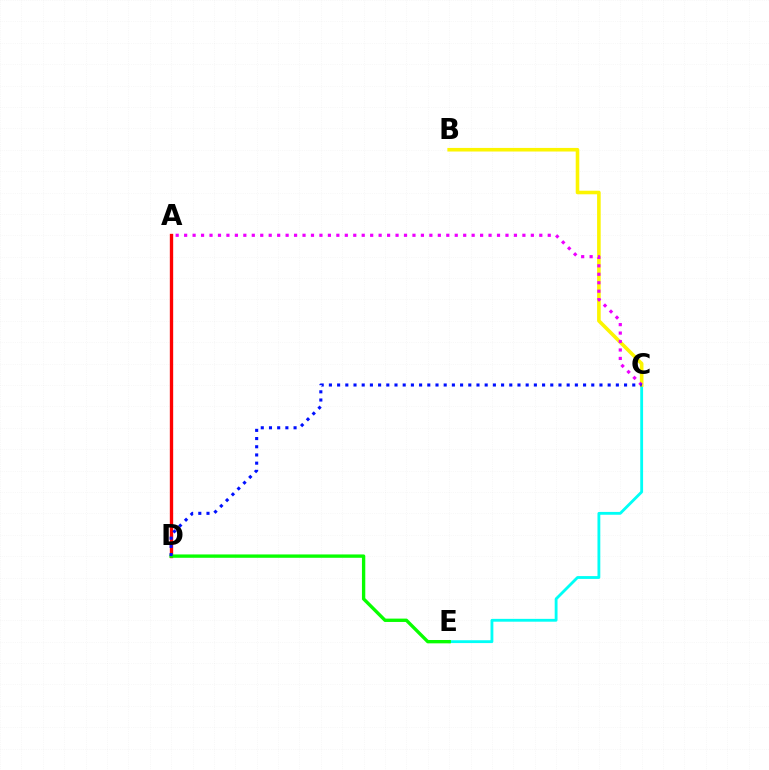{('C', 'E'): [{'color': '#00fff6', 'line_style': 'solid', 'thickness': 2.04}], ('A', 'D'): [{'color': '#ff0000', 'line_style': 'solid', 'thickness': 2.41}], ('B', 'C'): [{'color': '#fcf500', 'line_style': 'solid', 'thickness': 2.58}], ('A', 'C'): [{'color': '#ee00ff', 'line_style': 'dotted', 'thickness': 2.3}], ('D', 'E'): [{'color': '#08ff00', 'line_style': 'solid', 'thickness': 2.41}], ('C', 'D'): [{'color': '#0010ff', 'line_style': 'dotted', 'thickness': 2.23}]}